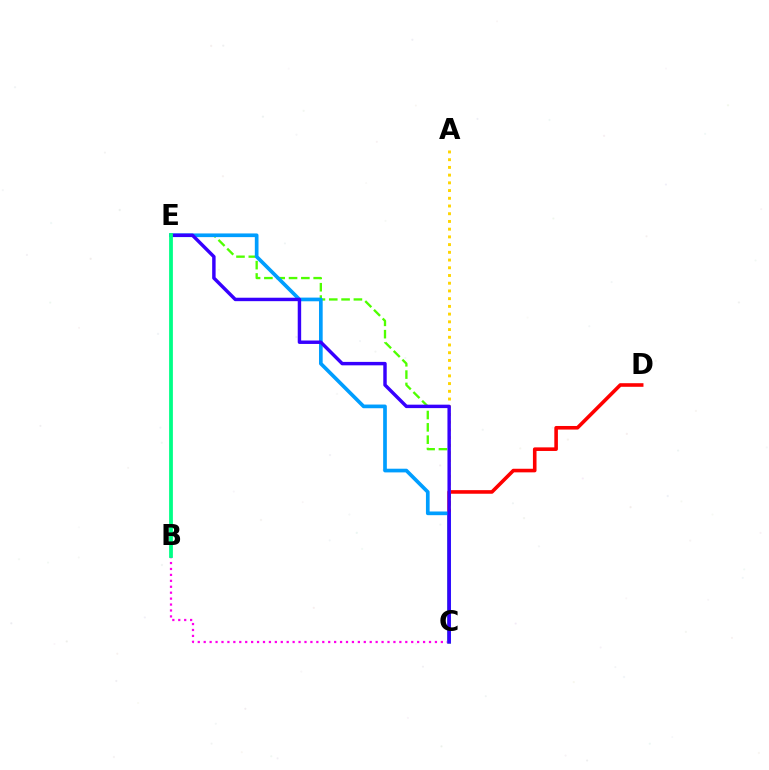{('C', 'D'): [{'color': '#ff0000', 'line_style': 'solid', 'thickness': 2.59}], ('C', 'E'): [{'color': '#4fff00', 'line_style': 'dashed', 'thickness': 1.67}, {'color': '#009eff', 'line_style': 'solid', 'thickness': 2.65}, {'color': '#3700ff', 'line_style': 'solid', 'thickness': 2.48}], ('B', 'C'): [{'color': '#ff00ed', 'line_style': 'dotted', 'thickness': 1.61}], ('A', 'C'): [{'color': '#ffd500', 'line_style': 'dotted', 'thickness': 2.1}], ('B', 'E'): [{'color': '#00ff86', 'line_style': 'solid', 'thickness': 2.72}]}